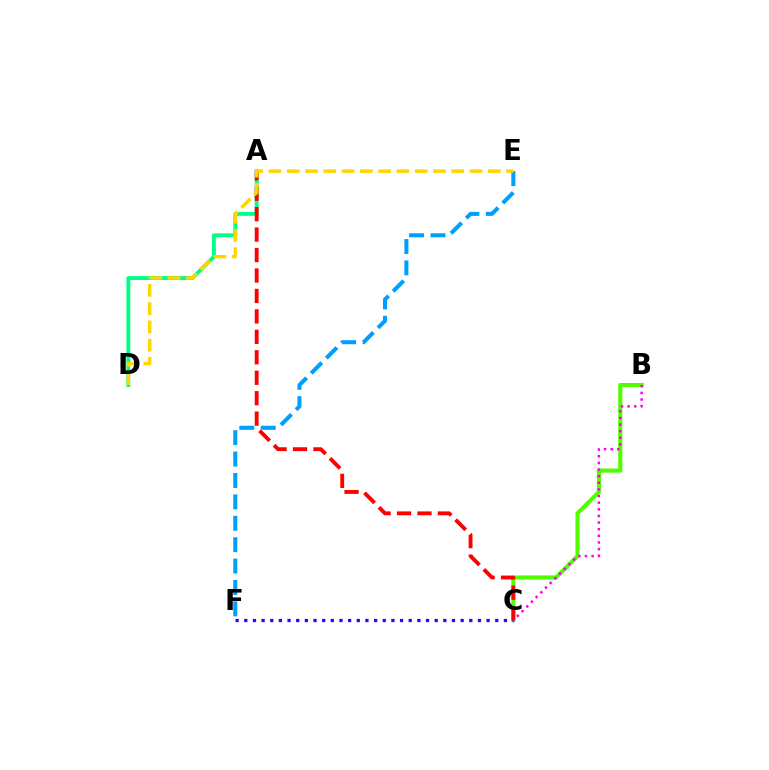{('A', 'D'): [{'color': '#00ff86', 'line_style': 'solid', 'thickness': 2.79}], ('B', 'C'): [{'color': '#4fff00', 'line_style': 'solid', 'thickness': 2.95}, {'color': '#ff00ed', 'line_style': 'dotted', 'thickness': 1.8}], ('A', 'C'): [{'color': '#ff0000', 'line_style': 'dashed', 'thickness': 2.78}], ('E', 'F'): [{'color': '#009eff', 'line_style': 'dashed', 'thickness': 2.91}], ('D', 'E'): [{'color': '#ffd500', 'line_style': 'dashed', 'thickness': 2.48}], ('C', 'F'): [{'color': '#3700ff', 'line_style': 'dotted', 'thickness': 2.35}]}